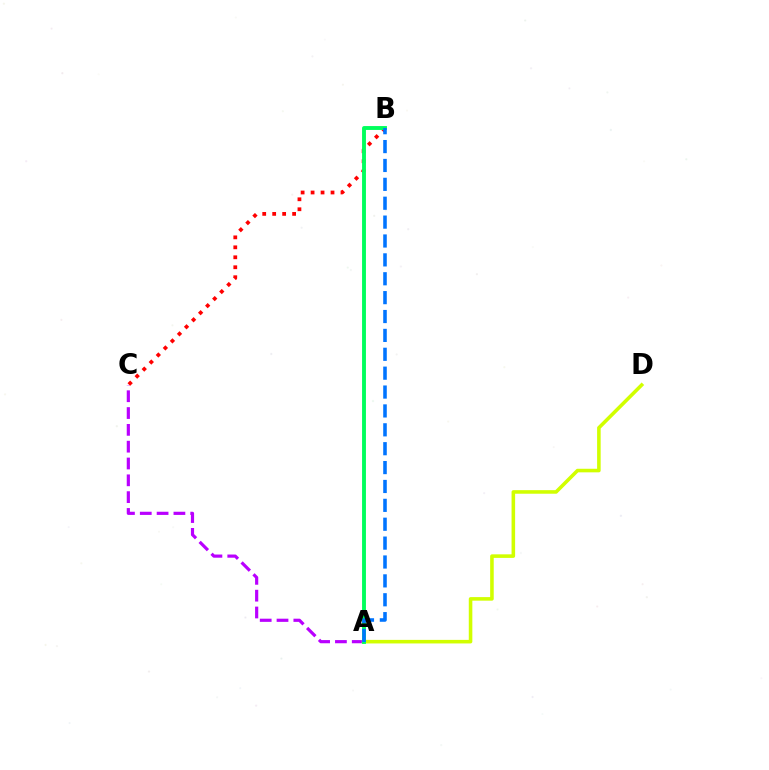{('B', 'C'): [{'color': '#ff0000', 'line_style': 'dotted', 'thickness': 2.71}], ('A', 'C'): [{'color': '#b900ff', 'line_style': 'dashed', 'thickness': 2.28}], ('A', 'D'): [{'color': '#d1ff00', 'line_style': 'solid', 'thickness': 2.57}], ('A', 'B'): [{'color': '#00ff5c', 'line_style': 'solid', 'thickness': 2.8}, {'color': '#0074ff', 'line_style': 'dashed', 'thickness': 2.57}]}